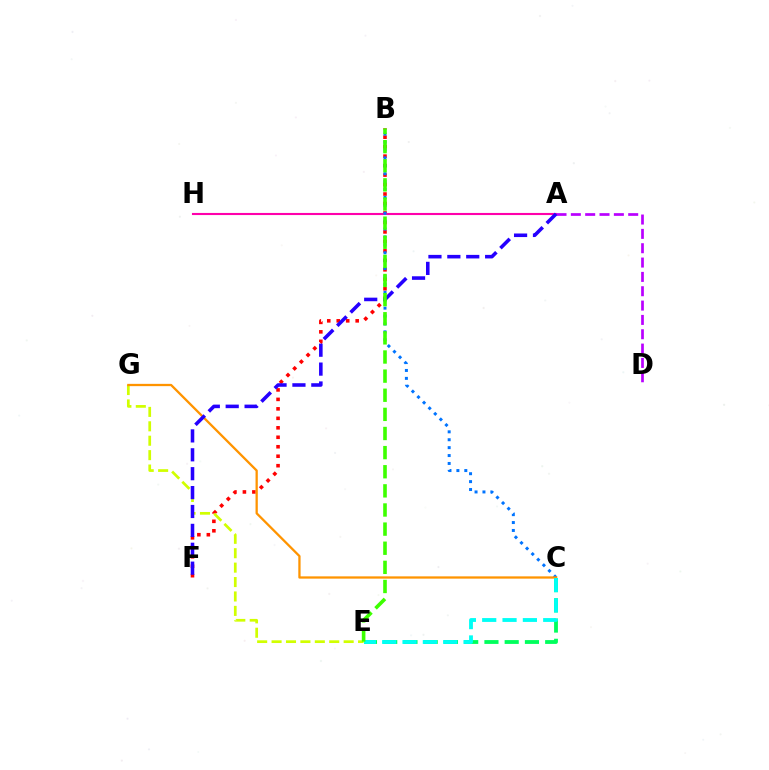{('B', 'F'): [{'color': '#ff0000', 'line_style': 'dotted', 'thickness': 2.57}], ('A', 'H'): [{'color': '#ff00ac', 'line_style': 'solid', 'thickness': 1.52}], ('E', 'G'): [{'color': '#d1ff00', 'line_style': 'dashed', 'thickness': 1.96}], ('B', 'C'): [{'color': '#0074ff', 'line_style': 'dotted', 'thickness': 2.15}], ('C', 'G'): [{'color': '#ff9400', 'line_style': 'solid', 'thickness': 1.64}], ('C', 'E'): [{'color': '#00ff5c', 'line_style': 'dashed', 'thickness': 2.75}, {'color': '#00fff6', 'line_style': 'dashed', 'thickness': 2.76}], ('A', 'D'): [{'color': '#b900ff', 'line_style': 'dashed', 'thickness': 1.95}], ('A', 'F'): [{'color': '#2500ff', 'line_style': 'dashed', 'thickness': 2.57}], ('B', 'E'): [{'color': '#3dff00', 'line_style': 'dashed', 'thickness': 2.6}]}